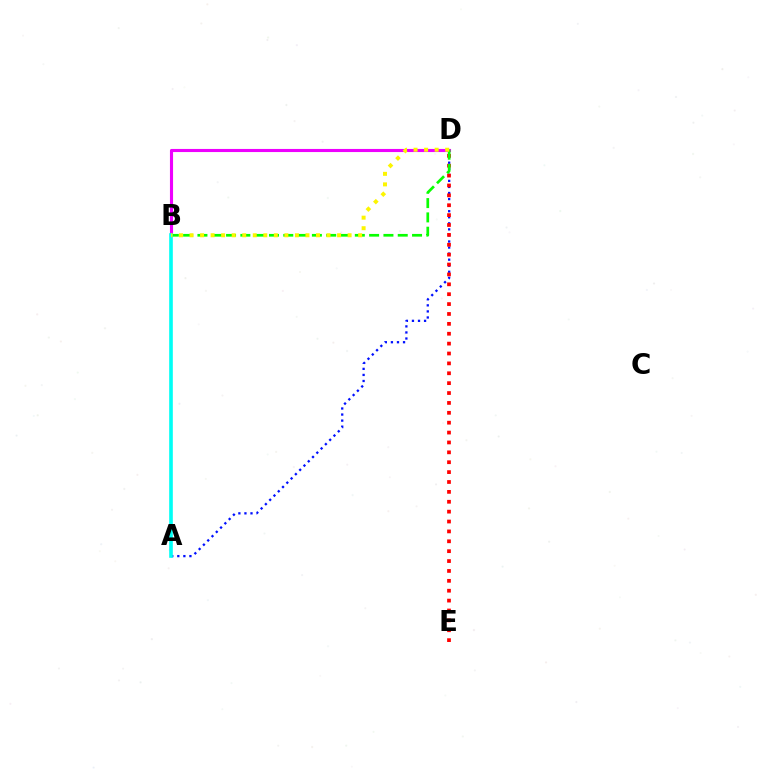{('A', 'D'): [{'color': '#0010ff', 'line_style': 'dotted', 'thickness': 1.65}], ('D', 'E'): [{'color': '#ff0000', 'line_style': 'dotted', 'thickness': 2.69}], ('B', 'D'): [{'color': '#ee00ff', 'line_style': 'solid', 'thickness': 2.24}, {'color': '#08ff00', 'line_style': 'dashed', 'thickness': 1.94}, {'color': '#fcf500', 'line_style': 'dotted', 'thickness': 2.86}], ('A', 'B'): [{'color': '#00fff6', 'line_style': 'solid', 'thickness': 2.62}]}